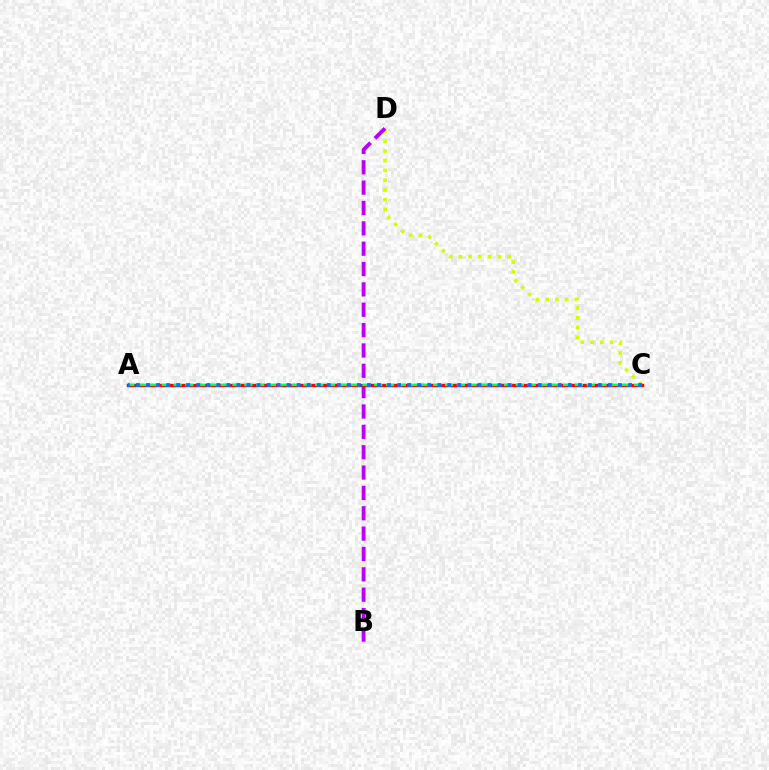{('C', 'D'): [{'color': '#d1ff00', 'line_style': 'dotted', 'thickness': 2.65}], ('B', 'D'): [{'color': '#b900ff', 'line_style': 'dashed', 'thickness': 2.76}], ('A', 'C'): [{'color': '#ff0000', 'line_style': 'solid', 'thickness': 2.44}, {'color': '#00ff5c', 'line_style': 'dashed', 'thickness': 1.6}, {'color': '#0074ff', 'line_style': 'dotted', 'thickness': 2.73}]}